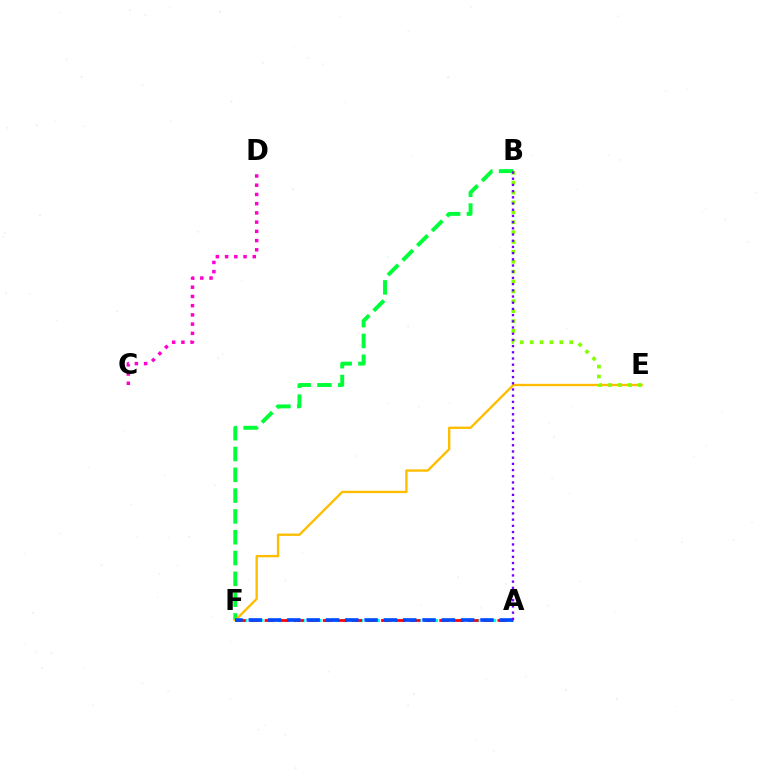{('A', 'F'): [{'color': '#00fff6', 'line_style': 'dotted', 'thickness': 2.26}, {'color': '#ff0000', 'line_style': 'dashed', 'thickness': 1.98}, {'color': '#004bff', 'line_style': 'dashed', 'thickness': 2.62}], ('C', 'D'): [{'color': '#ff00cf', 'line_style': 'dotted', 'thickness': 2.51}], ('B', 'F'): [{'color': '#00ff39', 'line_style': 'dashed', 'thickness': 2.83}], ('E', 'F'): [{'color': '#ffbd00', 'line_style': 'solid', 'thickness': 1.7}], ('B', 'E'): [{'color': '#84ff00', 'line_style': 'dotted', 'thickness': 2.69}], ('A', 'B'): [{'color': '#7200ff', 'line_style': 'dotted', 'thickness': 1.68}]}